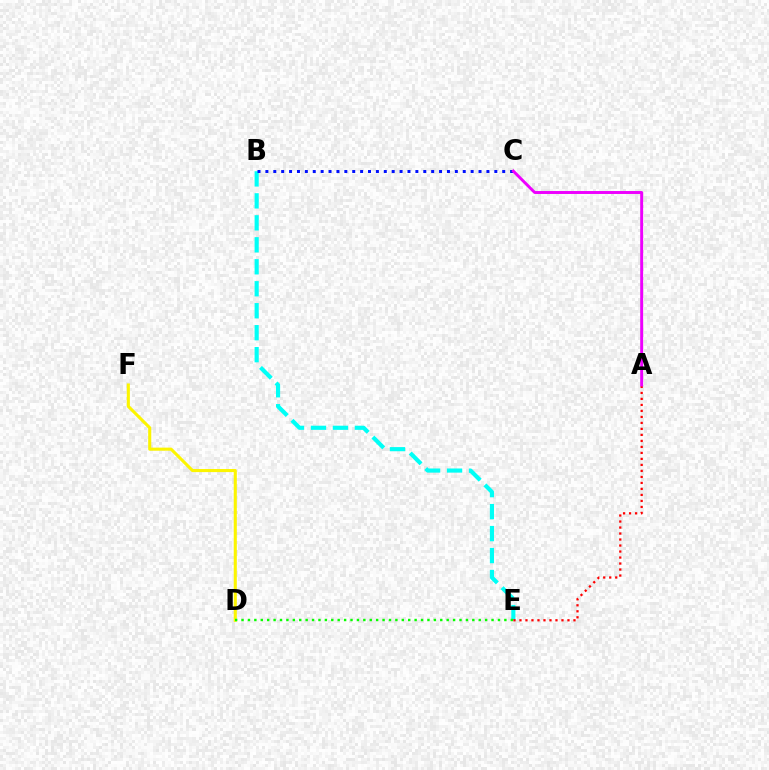{('B', 'E'): [{'color': '#00fff6', 'line_style': 'dashed', 'thickness': 2.98}], ('A', 'E'): [{'color': '#ff0000', 'line_style': 'dotted', 'thickness': 1.63}], ('B', 'C'): [{'color': '#0010ff', 'line_style': 'dotted', 'thickness': 2.14}], ('D', 'F'): [{'color': '#fcf500', 'line_style': 'solid', 'thickness': 2.22}], ('D', 'E'): [{'color': '#08ff00', 'line_style': 'dotted', 'thickness': 1.74}], ('A', 'C'): [{'color': '#ee00ff', 'line_style': 'solid', 'thickness': 2.12}]}